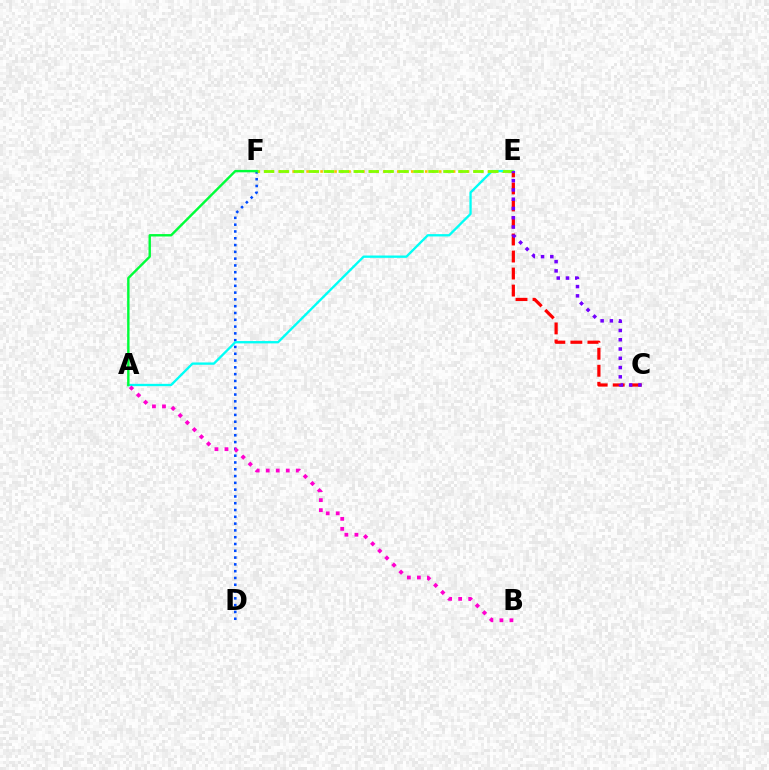{('E', 'F'): [{'color': '#ffbd00', 'line_style': 'dotted', 'thickness': 1.9}, {'color': '#84ff00', 'line_style': 'dashed', 'thickness': 2.03}], ('D', 'F'): [{'color': '#004bff', 'line_style': 'dotted', 'thickness': 1.85}], ('A', 'E'): [{'color': '#00fff6', 'line_style': 'solid', 'thickness': 1.68}], ('C', 'E'): [{'color': '#ff0000', 'line_style': 'dashed', 'thickness': 2.31}, {'color': '#7200ff', 'line_style': 'dotted', 'thickness': 2.52}], ('A', 'B'): [{'color': '#ff00cf', 'line_style': 'dotted', 'thickness': 2.72}], ('A', 'F'): [{'color': '#00ff39', 'line_style': 'solid', 'thickness': 1.73}]}